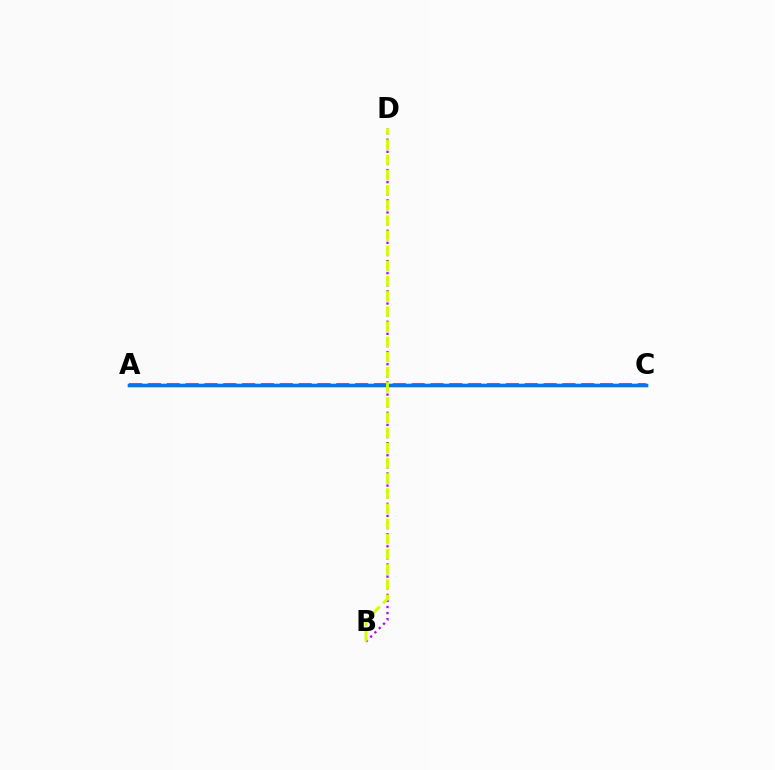{('A', 'C'): [{'color': '#ff0000', 'line_style': 'dashed', 'thickness': 2.56}, {'color': '#00ff5c', 'line_style': 'solid', 'thickness': 2.37}, {'color': '#0074ff', 'line_style': 'solid', 'thickness': 2.51}], ('B', 'D'): [{'color': '#b900ff', 'line_style': 'dotted', 'thickness': 1.65}, {'color': '#d1ff00', 'line_style': 'dashed', 'thickness': 2.06}]}